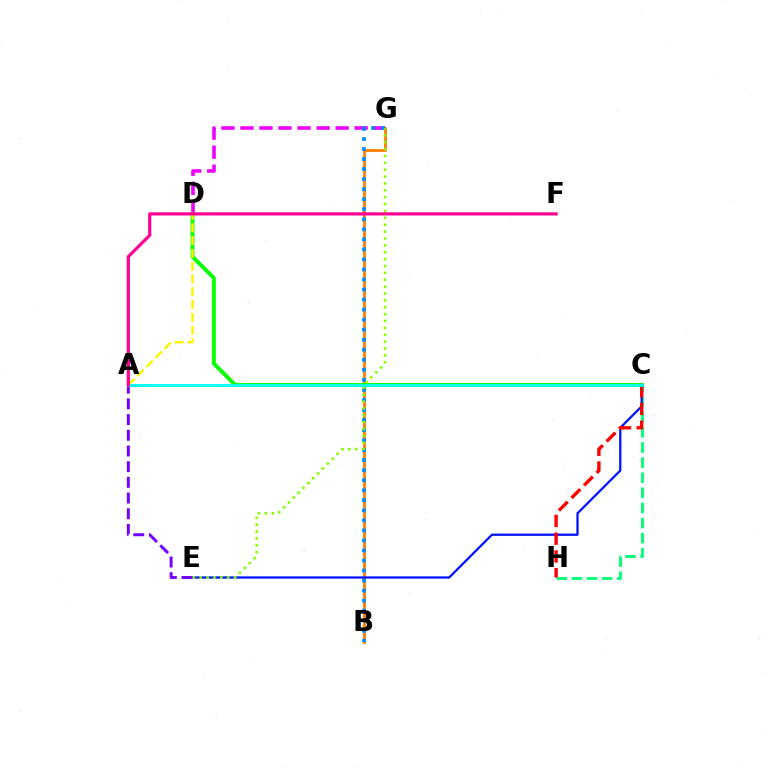{('D', 'G'): [{'color': '#ee00ff', 'line_style': 'dashed', 'thickness': 2.59}], ('B', 'G'): [{'color': '#ff7c00', 'line_style': 'solid', 'thickness': 2.01}, {'color': '#008cff', 'line_style': 'dotted', 'thickness': 2.73}], ('C', 'D'): [{'color': '#08ff00', 'line_style': 'solid', 'thickness': 2.8}], ('A', 'D'): [{'color': '#fcf500', 'line_style': 'dashed', 'thickness': 1.74}], ('C', 'H'): [{'color': '#00ff74', 'line_style': 'dashed', 'thickness': 2.05}, {'color': '#ff0000', 'line_style': 'dashed', 'thickness': 2.41}], ('C', 'E'): [{'color': '#0010ff', 'line_style': 'solid', 'thickness': 1.62}], ('A', 'E'): [{'color': '#7200ff', 'line_style': 'dashed', 'thickness': 2.13}], ('E', 'G'): [{'color': '#84ff00', 'line_style': 'dotted', 'thickness': 1.87}], ('A', 'C'): [{'color': '#00fff6', 'line_style': 'solid', 'thickness': 2.06}], ('A', 'F'): [{'color': '#ff0094', 'line_style': 'solid', 'thickness': 2.3}]}